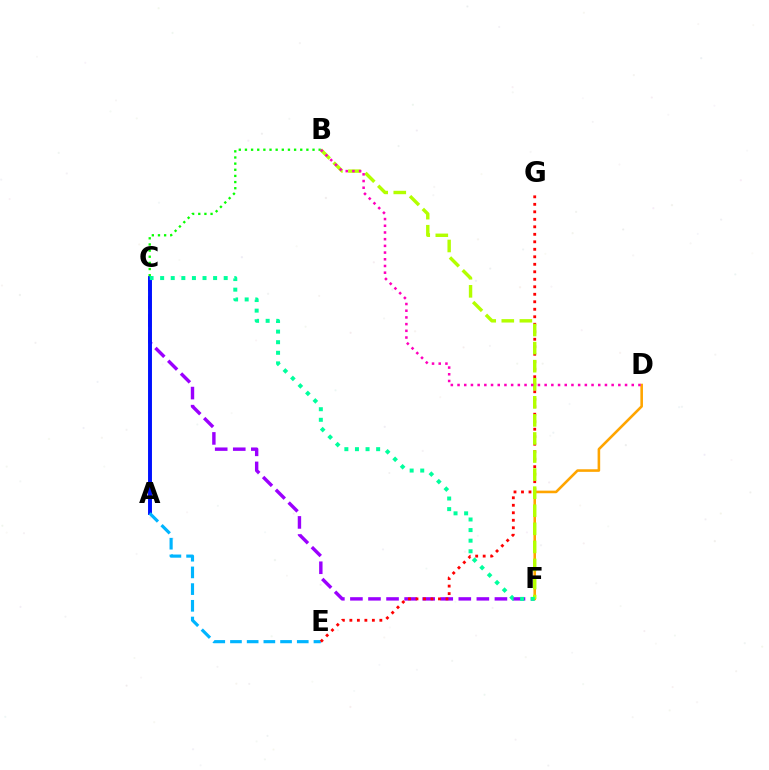{('C', 'F'): [{'color': '#9b00ff', 'line_style': 'dashed', 'thickness': 2.45}, {'color': '#00ff9d', 'line_style': 'dotted', 'thickness': 2.88}], ('D', 'F'): [{'color': '#ffa500', 'line_style': 'solid', 'thickness': 1.86}], ('A', 'C'): [{'color': '#0010ff', 'line_style': 'solid', 'thickness': 2.83}], ('A', 'E'): [{'color': '#00b5ff', 'line_style': 'dashed', 'thickness': 2.27}], ('B', 'C'): [{'color': '#08ff00', 'line_style': 'dotted', 'thickness': 1.67}], ('E', 'G'): [{'color': '#ff0000', 'line_style': 'dotted', 'thickness': 2.04}], ('B', 'F'): [{'color': '#b3ff00', 'line_style': 'dashed', 'thickness': 2.45}], ('B', 'D'): [{'color': '#ff00bd', 'line_style': 'dotted', 'thickness': 1.82}]}